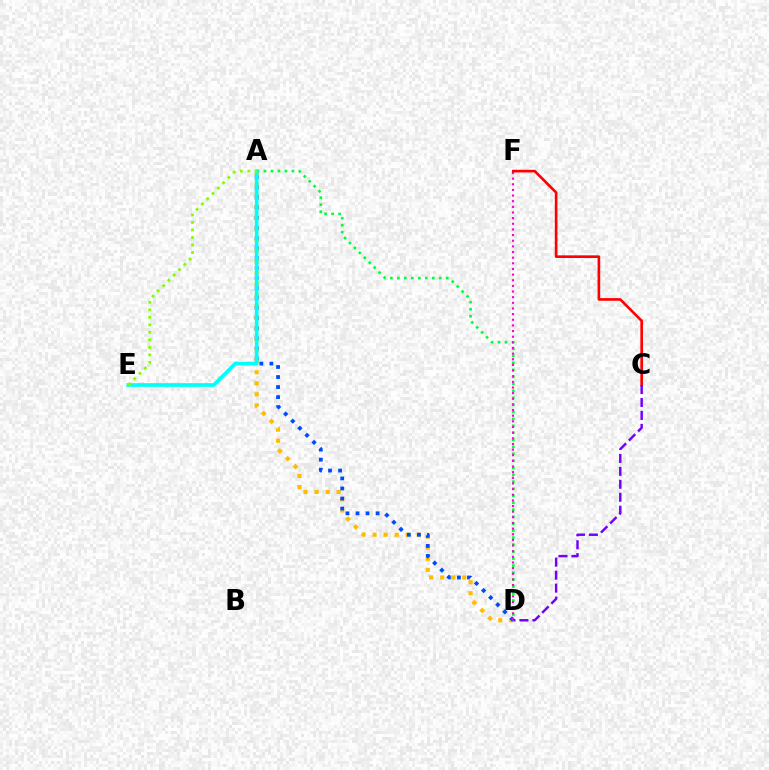{('A', 'D'): [{'color': '#ffbd00', 'line_style': 'dotted', 'thickness': 3.0}, {'color': '#00ff39', 'line_style': 'dotted', 'thickness': 1.9}, {'color': '#004bff', 'line_style': 'dotted', 'thickness': 2.73}], ('D', 'F'): [{'color': '#ff00cf', 'line_style': 'dotted', 'thickness': 1.53}], ('C', 'F'): [{'color': '#ff0000', 'line_style': 'solid', 'thickness': 1.9}], ('A', 'E'): [{'color': '#00fff6', 'line_style': 'solid', 'thickness': 2.65}, {'color': '#84ff00', 'line_style': 'dotted', 'thickness': 2.04}], ('C', 'D'): [{'color': '#7200ff', 'line_style': 'dashed', 'thickness': 1.76}]}